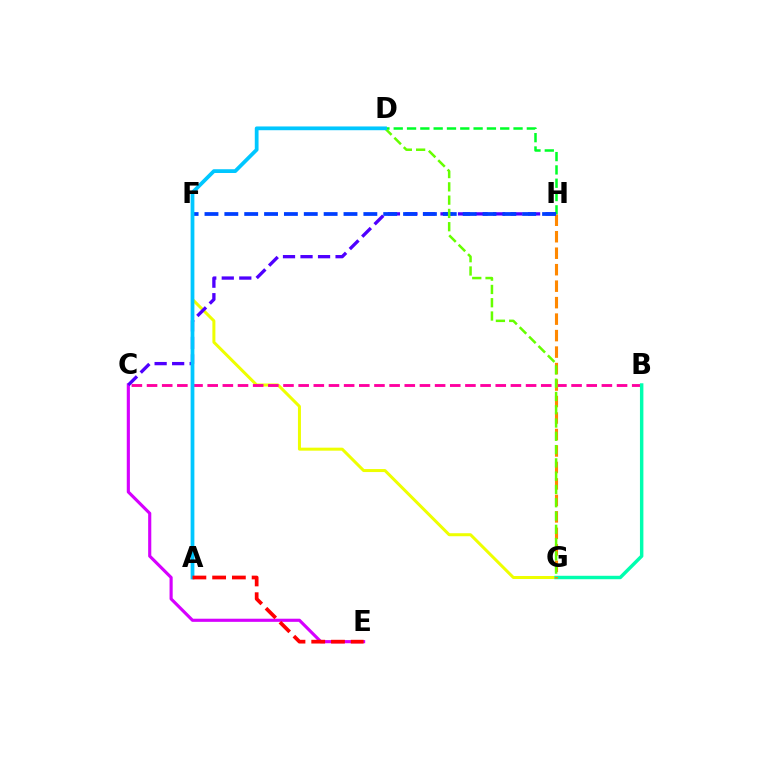{('F', 'G'): [{'color': '#eeff00', 'line_style': 'solid', 'thickness': 2.16}], ('C', 'E'): [{'color': '#d600ff', 'line_style': 'solid', 'thickness': 2.26}], ('B', 'C'): [{'color': '#ff00a0', 'line_style': 'dashed', 'thickness': 2.06}], ('D', 'H'): [{'color': '#00ff27', 'line_style': 'dashed', 'thickness': 1.81}], ('B', 'G'): [{'color': '#00ffaf', 'line_style': 'solid', 'thickness': 2.48}], ('C', 'H'): [{'color': '#4f00ff', 'line_style': 'dashed', 'thickness': 2.38}], ('G', 'H'): [{'color': '#ff8800', 'line_style': 'dashed', 'thickness': 2.24}], ('F', 'H'): [{'color': '#003fff', 'line_style': 'dashed', 'thickness': 2.7}], ('D', 'G'): [{'color': '#66ff00', 'line_style': 'dashed', 'thickness': 1.8}], ('A', 'D'): [{'color': '#00c7ff', 'line_style': 'solid', 'thickness': 2.71}], ('A', 'E'): [{'color': '#ff0000', 'line_style': 'dashed', 'thickness': 2.68}]}